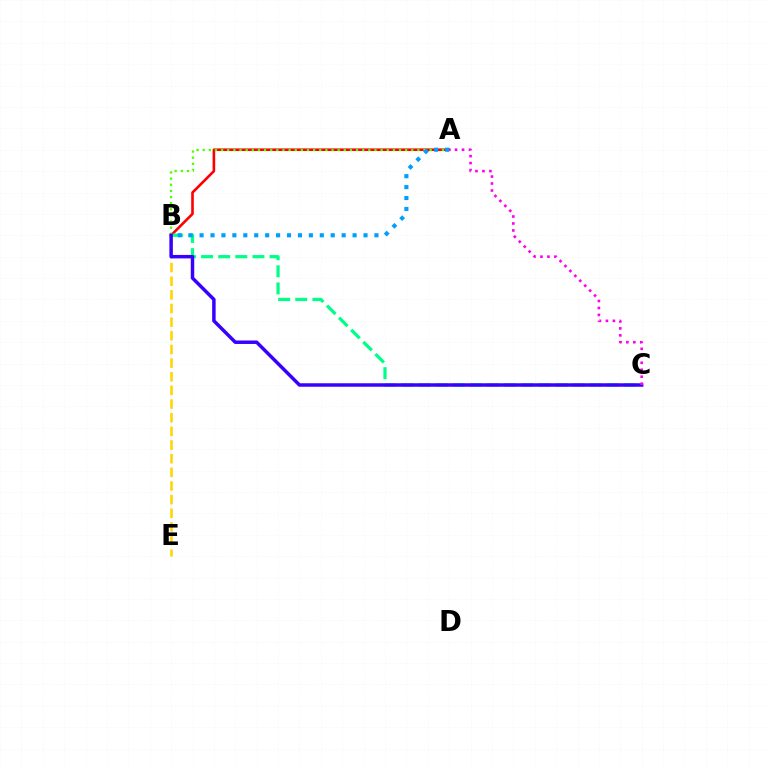{('B', 'E'): [{'color': '#ffd500', 'line_style': 'dashed', 'thickness': 1.85}], ('A', 'B'): [{'color': '#ff0000', 'line_style': 'solid', 'thickness': 1.88}, {'color': '#4fff00', 'line_style': 'dotted', 'thickness': 1.67}, {'color': '#009eff', 'line_style': 'dotted', 'thickness': 2.97}], ('B', 'C'): [{'color': '#00ff86', 'line_style': 'dashed', 'thickness': 2.33}, {'color': '#3700ff', 'line_style': 'solid', 'thickness': 2.5}], ('A', 'C'): [{'color': '#ff00ed', 'line_style': 'dotted', 'thickness': 1.89}]}